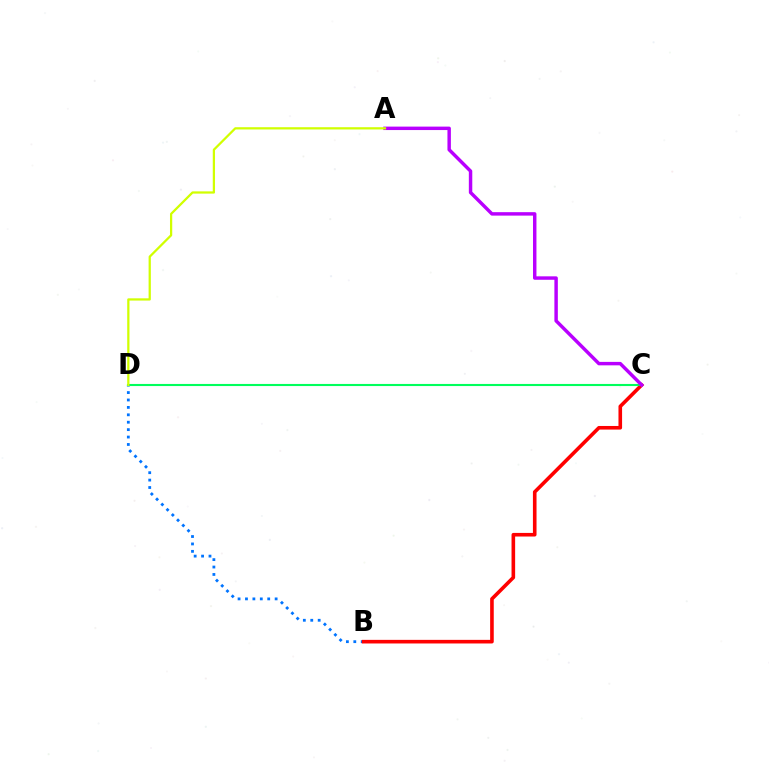{('B', 'D'): [{'color': '#0074ff', 'line_style': 'dotted', 'thickness': 2.01}], ('B', 'C'): [{'color': '#ff0000', 'line_style': 'solid', 'thickness': 2.6}], ('C', 'D'): [{'color': '#00ff5c', 'line_style': 'solid', 'thickness': 1.52}], ('A', 'C'): [{'color': '#b900ff', 'line_style': 'solid', 'thickness': 2.48}], ('A', 'D'): [{'color': '#d1ff00', 'line_style': 'solid', 'thickness': 1.62}]}